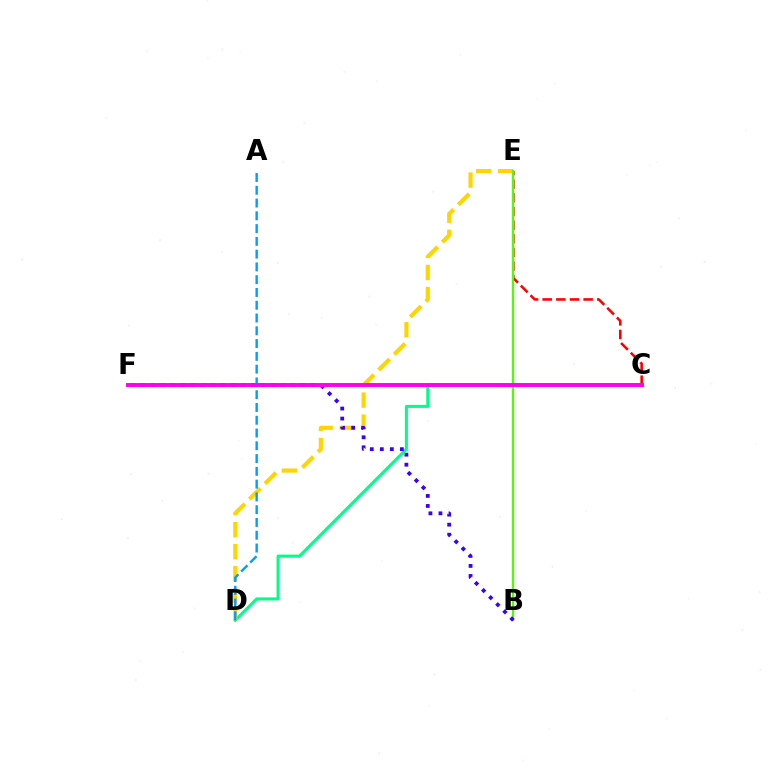{('C', 'D'): [{'color': '#00ff86', 'line_style': 'solid', 'thickness': 2.18}], ('C', 'E'): [{'color': '#ff0000', 'line_style': 'dashed', 'thickness': 1.86}], ('D', 'E'): [{'color': '#ffd500', 'line_style': 'dashed', 'thickness': 2.99}], ('B', 'E'): [{'color': '#4fff00', 'line_style': 'solid', 'thickness': 1.59}], ('B', 'F'): [{'color': '#3700ff', 'line_style': 'dotted', 'thickness': 2.72}], ('A', 'D'): [{'color': '#009eff', 'line_style': 'dashed', 'thickness': 1.74}], ('C', 'F'): [{'color': '#ff00ed', 'line_style': 'solid', 'thickness': 2.82}]}